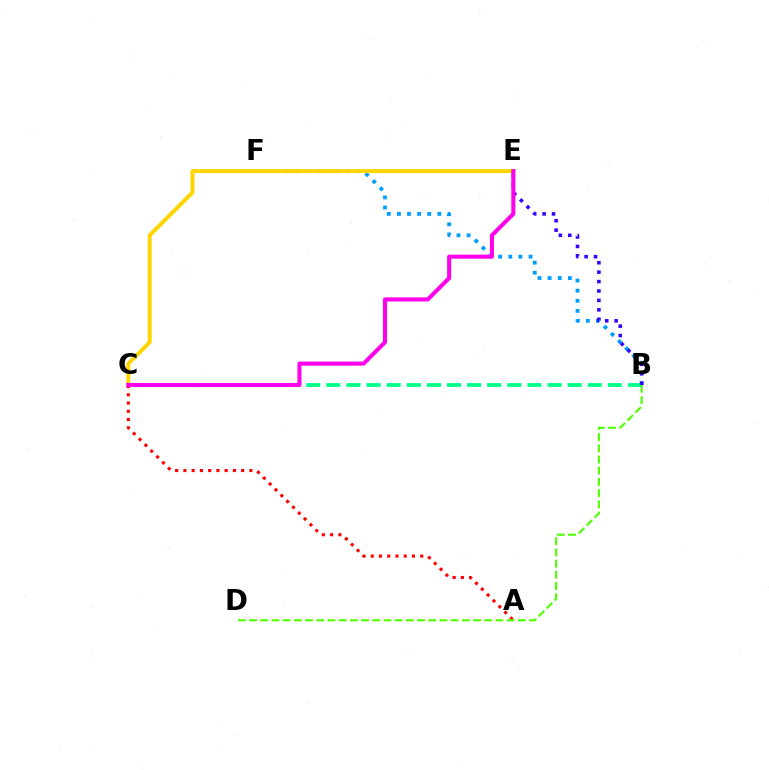{('B', 'F'): [{'color': '#009eff', 'line_style': 'dotted', 'thickness': 2.75}], ('A', 'C'): [{'color': '#ff0000', 'line_style': 'dotted', 'thickness': 2.24}], ('C', 'E'): [{'color': '#ffd500', 'line_style': 'solid', 'thickness': 2.85}, {'color': '#ff00ed', 'line_style': 'solid', 'thickness': 2.92}], ('B', 'C'): [{'color': '#00ff86', 'line_style': 'dashed', 'thickness': 2.73}], ('B', 'E'): [{'color': '#3700ff', 'line_style': 'dotted', 'thickness': 2.56}], ('B', 'D'): [{'color': '#4fff00', 'line_style': 'dashed', 'thickness': 1.52}]}